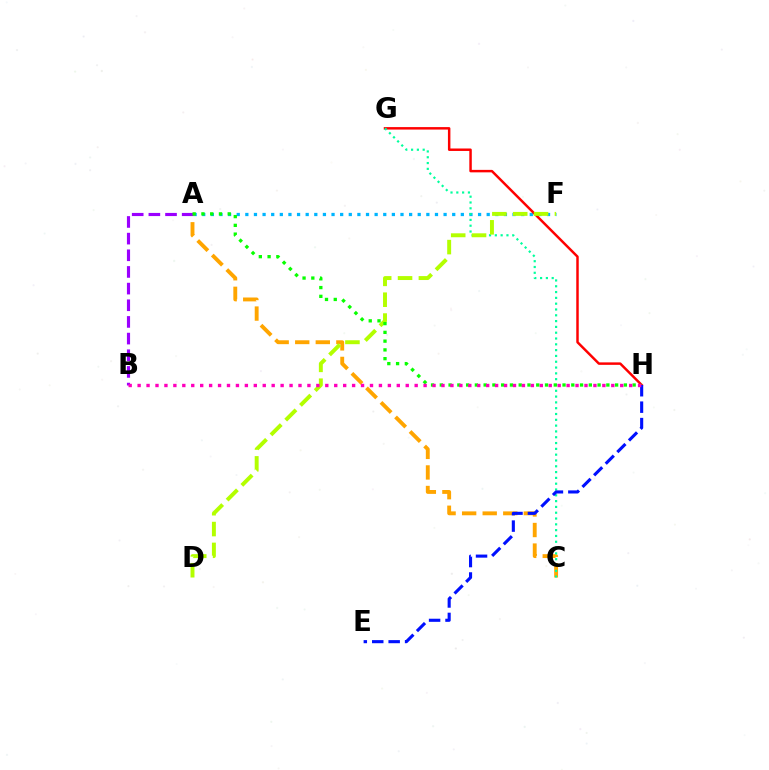{('A', 'F'): [{'color': '#00b5ff', 'line_style': 'dotted', 'thickness': 2.34}], ('A', 'C'): [{'color': '#ffa500', 'line_style': 'dashed', 'thickness': 2.79}], ('A', 'B'): [{'color': '#9b00ff', 'line_style': 'dashed', 'thickness': 2.26}], ('G', 'H'): [{'color': '#ff0000', 'line_style': 'solid', 'thickness': 1.78}], ('C', 'G'): [{'color': '#00ff9d', 'line_style': 'dotted', 'thickness': 1.58}], ('D', 'F'): [{'color': '#b3ff00', 'line_style': 'dashed', 'thickness': 2.83}], ('A', 'H'): [{'color': '#08ff00', 'line_style': 'dotted', 'thickness': 2.38}], ('E', 'H'): [{'color': '#0010ff', 'line_style': 'dashed', 'thickness': 2.23}], ('B', 'H'): [{'color': '#ff00bd', 'line_style': 'dotted', 'thickness': 2.43}]}